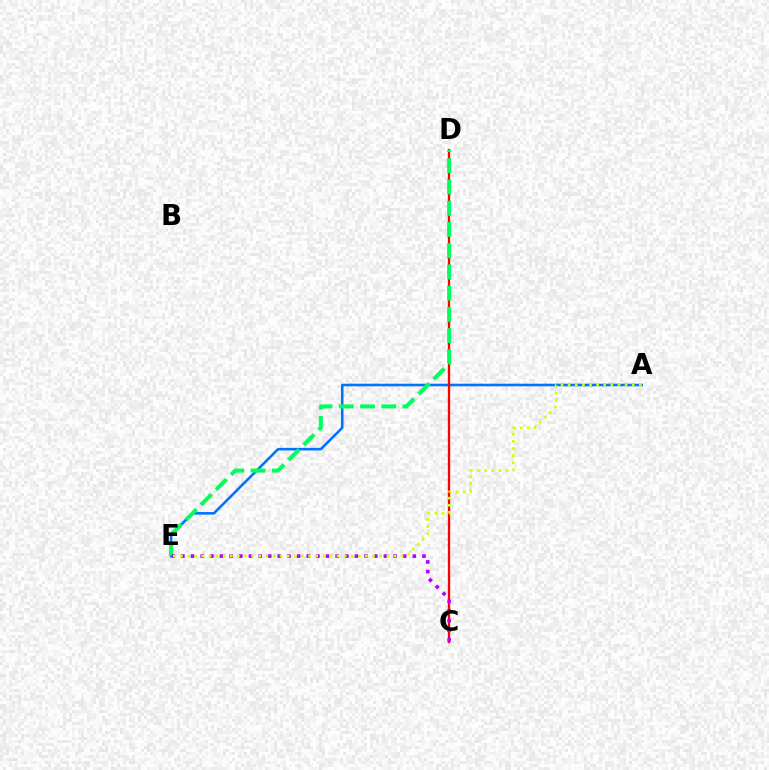{('A', 'E'): [{'color': '#0074ff', 'line_style': 'solid', 'thickness': 1.86}, {'color': '#d1ff00', 'line_style': 'dotted', 'thickness': 1.93}], ('C', 'D'): [{'color': '#ff0000', 'line_style': 'solid', 'thickness': 1.66}], ('D', 'E'): [{'color': '#00ff5c', 'line_style': 'dashed', 'thickness': 2.88}], ('C', 'E'): [{'color': '#b900ff', 'line_style': 'dotted', 'thickness': 2.62}]}